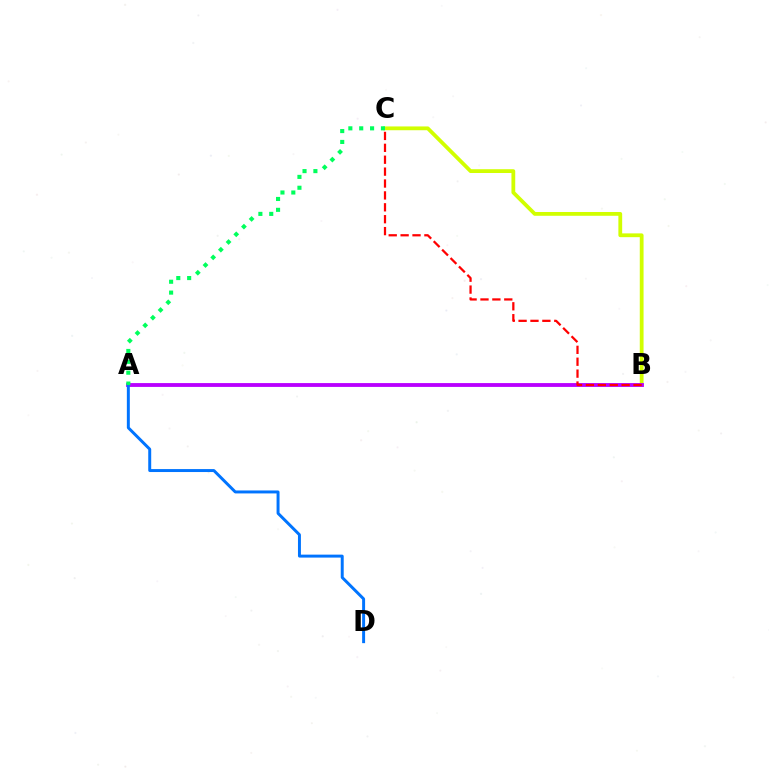{('B', 'C'): [{'color': '#d1ff00', 'line_style': 'solid', 'thickness': 2.73}, {'color': '#ff0000', 'line_style': 'dashed', 'thickness': 1.62}], ('A', 'B'): [{'color': '#b900ff', 'line_style': 'solid', 'thickness': 2.76}], ('A', 'D'): [{'color': '#0074ff', 'line_style': 'solid', 'thickness': 2.13}], ('A', 'C'): [{'color': '#00ff5c', 'line_style': 'dotted', 'thickness': 2.95}]}